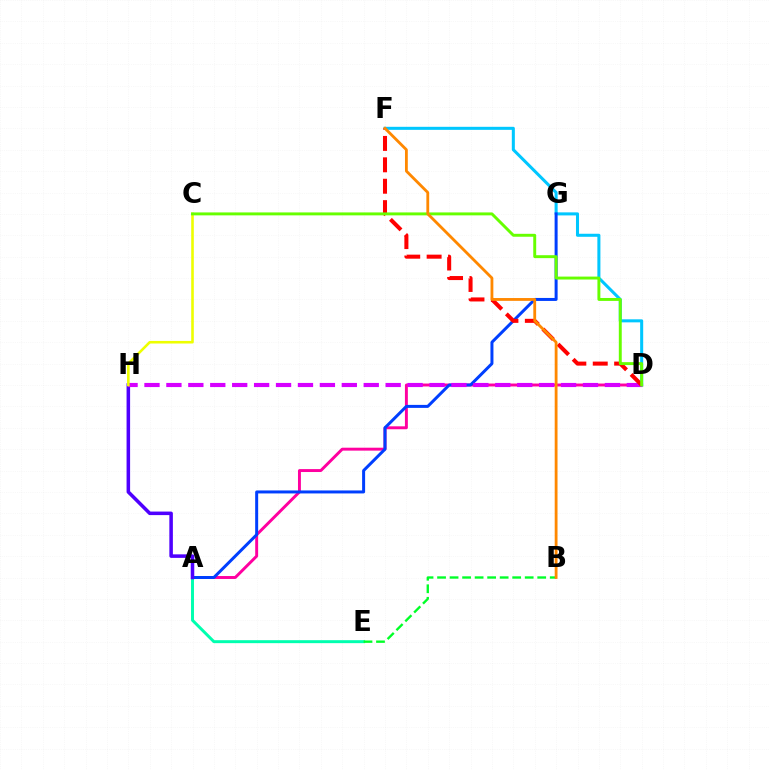{('A', 'E'): [{'color': '#00ffaf', 'line_style': 'solid', 'thickness': 2.13}], ('A', 'D'): [{'color': '#ff00a0', 'line_style': 'solid', 'thickness': 2.11}], ('D', 'F'): [{'color': '#00c7ff', 'line_style': 'solid', 'thickness': 2.19}, {'color': '#ff0000', 'line_style': 'dashed', 'thickness': 2.91}], ('A', 'G'): [{'color': '#003fff', 'line_style': 'solid', 'thickness': 2.15}], ('A', 'H'): [{'color': '#4f00ff', 'line_style': 'solid', 'thickness': 2.55}], ('D', 'H'): [{'color': '#d600ff', 'line_style': 'dashed', 'thickness': 2.98}], ('C', 'H'): [{'color': '#eeff00', 'line_style': 'solid', 'thickness': 1.86}], ('B', 'E'): [{'color': '#00ff27', 'line_style': 'dashed', 'thickness': 1.7}], ('C', 'D'): [{'color': '#66ff00', 'line_style': 'solid', 'thickness': 2.11}], ('B', 'F'): [{'color': '#ff8800', 'line_style': 'solid', 'thickness': 2.03}]}